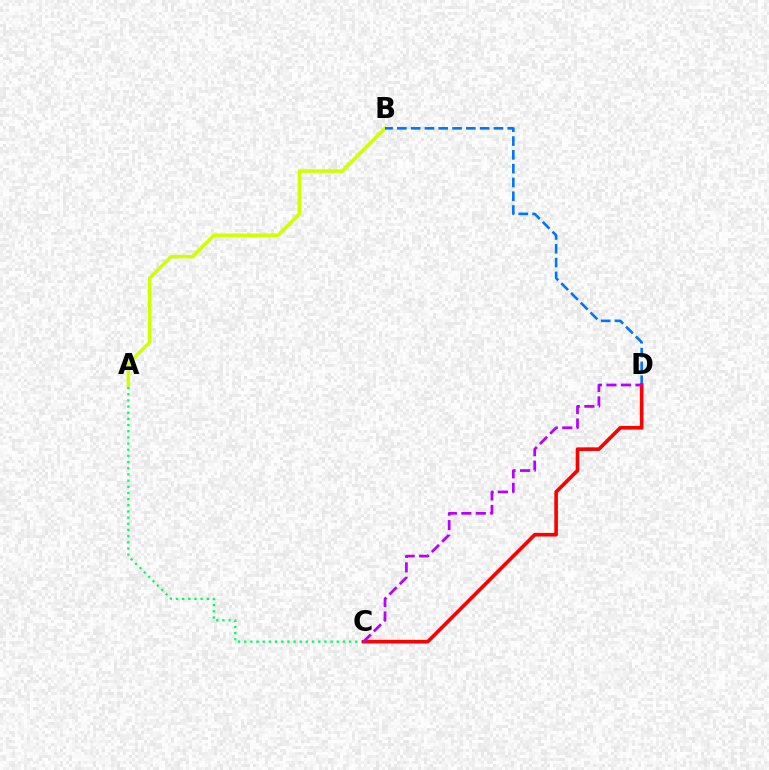{('A', 'B'): [{'color': '#d1ff00', 'line_style': 'solid', 'thickness': 2.53}], ('B', 'D'): [{'color': '#0074ff', 'line_style': 'dashed', 'thickness': 1.87}], ('A', 'C'): [{'color': '#00ff5c', 'line_style': 'dotted', 'thickness': 1.68}], ('C', 'D'): [{'color': '#ff0000', 'line_style': 'solid', 'thickness': 2.62}, {'color': '#b900ff', 'line_style': 'dashed', 'thickness': 1.97}]}